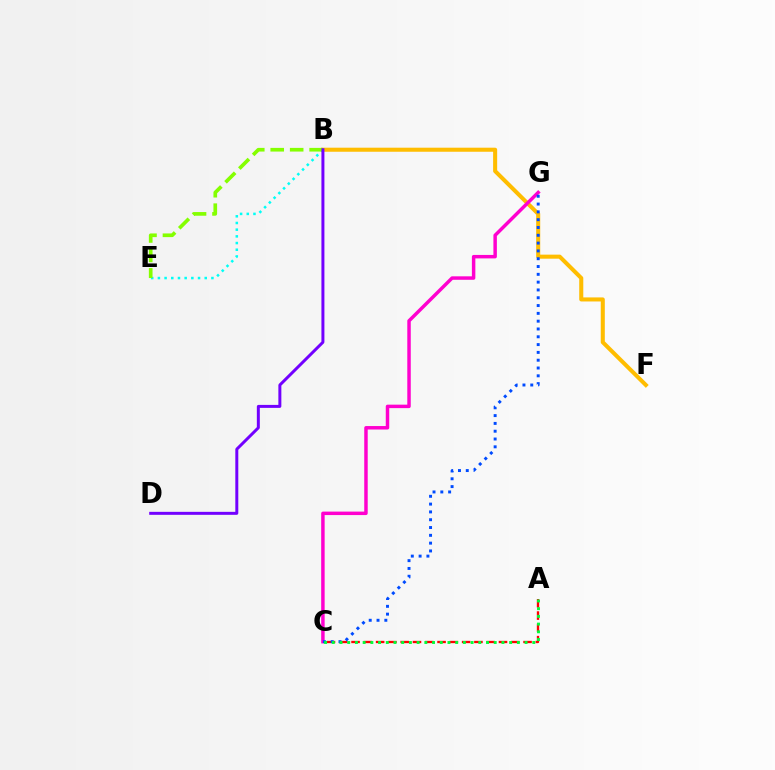{('B', 'F'): [{'color': '#ffbd00', 'line_style': 'solid', 'thickness': 2.92}], ('C', 'G'): [{'color': '#ff00cf', 'line_style': 'solid', 'thickness': 2.5}, {'color': '#004bff', 'line_style': 'dotted', 'thickness': 2.12}], ('A', 'C'): [{'color': '#ff0000', 'line_style': 'dashed', 'thickness': 1.67}, {'color': '#00ff39', 'line_style': 'dotted', 'thickness': 2.1}], ('B', 'E'): [{'color': '#00fff6', 'line_style': 'dotted', 'thickness': 1.82}, {'color': '#84ff00', 'line_style': 'dashed', 'thickness': 2.64}], ('B', 'D'): [{'color': '#7200ff', 'line_style': 'solid', 'thickness': 2.15}]}